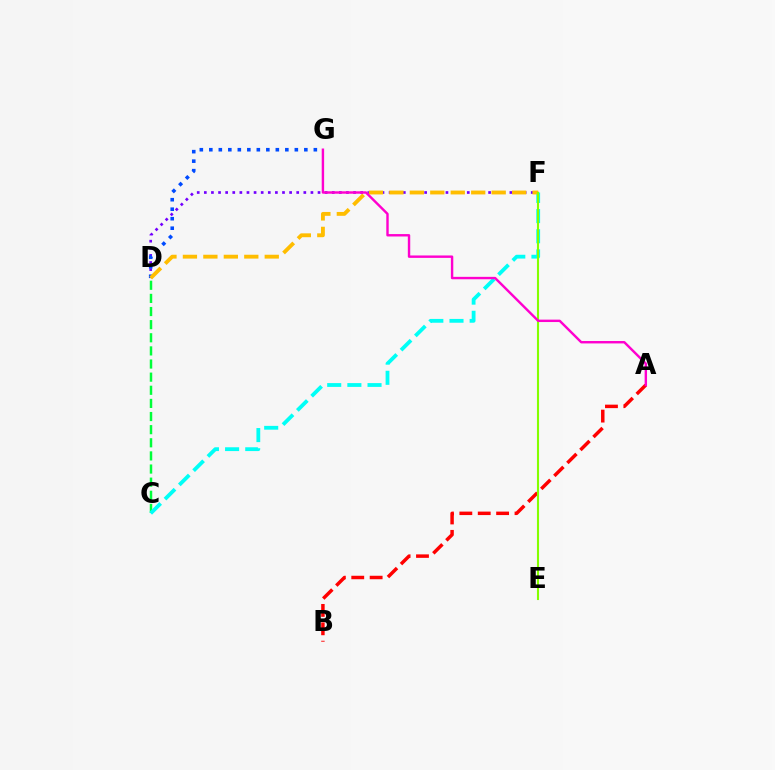{('D', 'F'): [{'color': '#7200ff', 'line_style': 'dotted', 'thickness': 1.93}, {'color': '#ffbd00', 'line_style': 'dashed', 'thickness': 2.78}], ('D', 'G'): [{'color': '#004bff', 'line_style': 'dotted', 'thickness': 2.58}], ('C', 'D'): [{'color': '#00ff39', 'line_style': 'dashed', 'thickness': 1.78}], ('C', 'F'): [{'color': '#00fff6', 'line_style': 'dashed', 'thickness': 2.74}], ('A', 'B'): [{'color': '#ff0000', 'line_style': 'dashed', 'thickness': 2.5}], ('E', 'F'): [{'color': '#84ff00', 'line_style': 'solid', 'thickness': 1.51}], ('A', 'G'): [{'color': '#ff00cf', 'line_style': 'solid', 'thickness': 1.74}]}